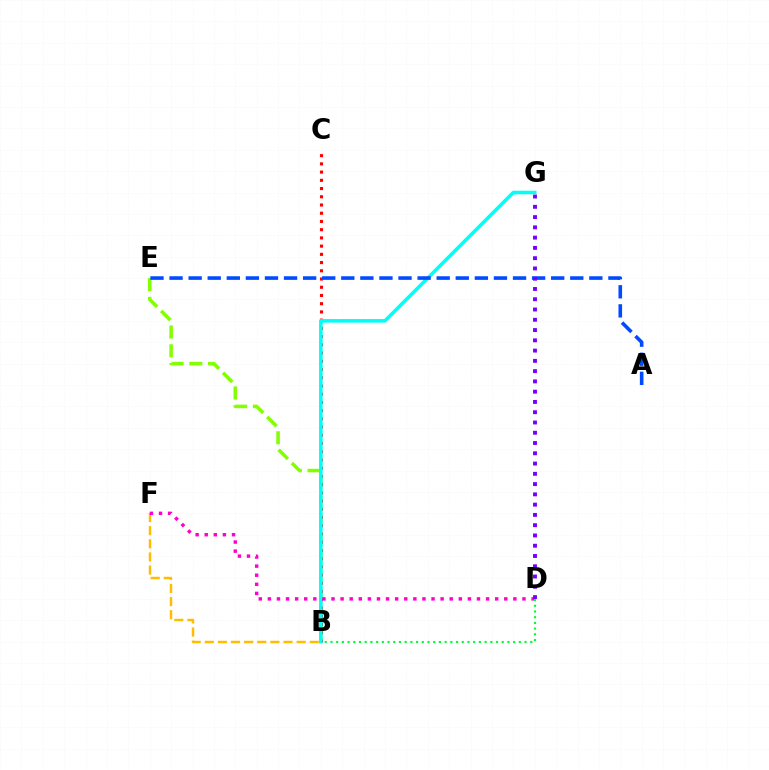{('B', 'F'): [{'color': '#ffbd00', 'line_style': 'dashed', 'thickness': 1.78}], ('B', 'E'): [{'color': '#84ff00', 'line_style': 'dashed', 'thickness': 2.55}], ('B', 'C'): [{'color': '#ff0000', 'line_style': 'dotted', 'thickness': 2.23}], ('B', 'G'): [{'color': '#00fff6', 'line_style': 'solid', 'thickness': 2.57}], ('A', 'E'): [{'color': '#004bff', 'line_style': 'dashed', 'thickness': 2.59}], ('D', 'F'): [{'color': '#ff00cf', 'line_style': 'dotted', 'thickness': 2.47}], ('D', 'G'): [{'color': '#7200ff', 'line_style': 'dotted', 'thickness': 2.79}], ('B', 'D'): [{'color': '#00ff39', 'line_style': 'dotted', 'thickness': 1.55}]}